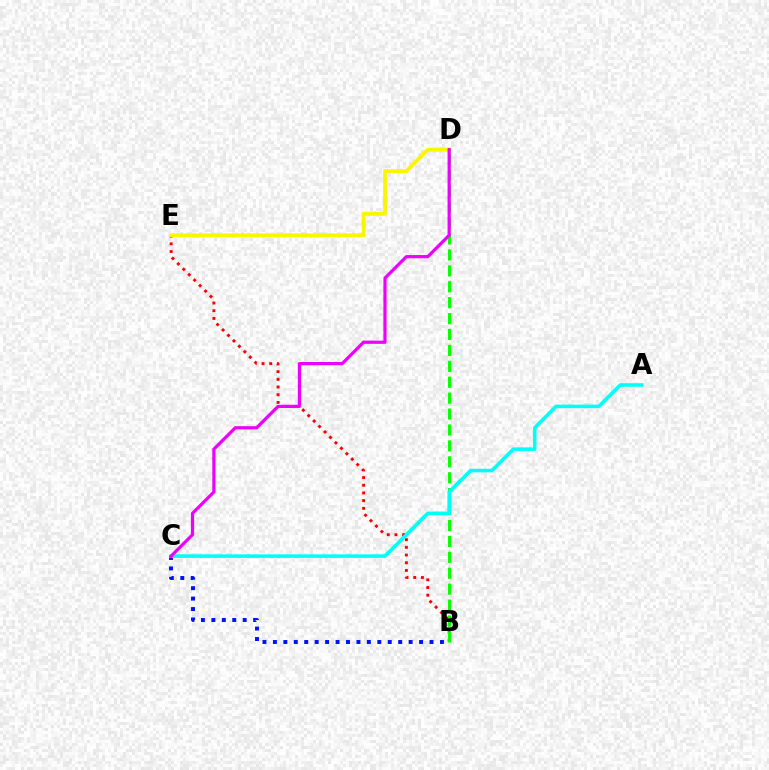{('B', 'E'): [{'color': '#ff0000', 'line_style': 'dotted', 'thickness': 2.09}], ('D', 'E'): [{'color': '#fcf500', 'line_style': 'solid', 'thickness': 2.72}], ('B', 'D'): [{'color': '#08ff00', 'line_style': 'dashed', 'thickness': 2.16}], ('B', 'C'): [{'color': '#0010ff', 'line_style': 'dotted', 'thickness': 2.84}], ('A', 'C'): [{'color': '#00fff6', 'line_style': 'solid', 'thickness': 2.57}], ('C', 'D'): [{'color': '#ee00ff', 'line_style': 'solid', 'thickness': 2.32}]}